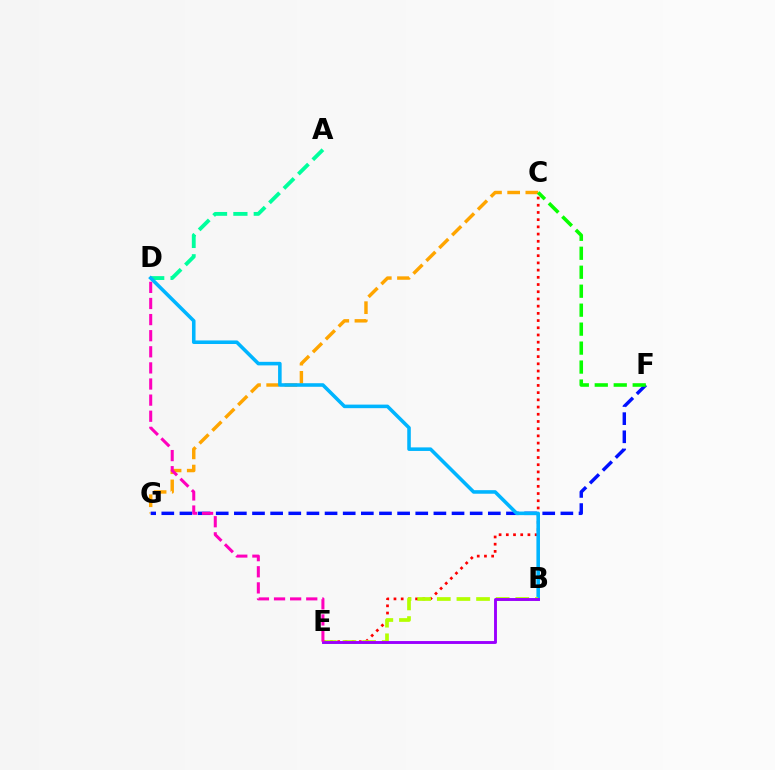{('C', 'G'): [{'color': '#ffa500', 'line_style': 'dashed', 'thickness': 2.47}], ('F', 'G'): [{'color': '#0010ff', 'line_style': 'dashed', 'thickness': 2.46}], ('C', 'E'): [{'color': '#ff0000', 'line_style': 'dotted', 'thickness': 1.96}], ('A', 'D'): [{'color': '#00ff9d', 'line_style': 'dashed', 'thickness': 2.77}], ('B', 'D'): [{'color': '#00b5ff', 'line_style': 'solid', 'thickness': 2.57}], ('B', 'E'): [{'color': '#b3ff00', 'line_style': 'dashed', 'thickness': 2.67}, {'color': '#9b00ff', 'line_style': 'solid', 'thickness': 2.09}], ('D', 'E'): [{'color': '#ff00bd', 'line_style': 'dashed', 'thickness': 2.19}], ('C', 'F'): [{'color': '#08ff00', 'line_style': 'dashed', 'thickness': 2.58}]}